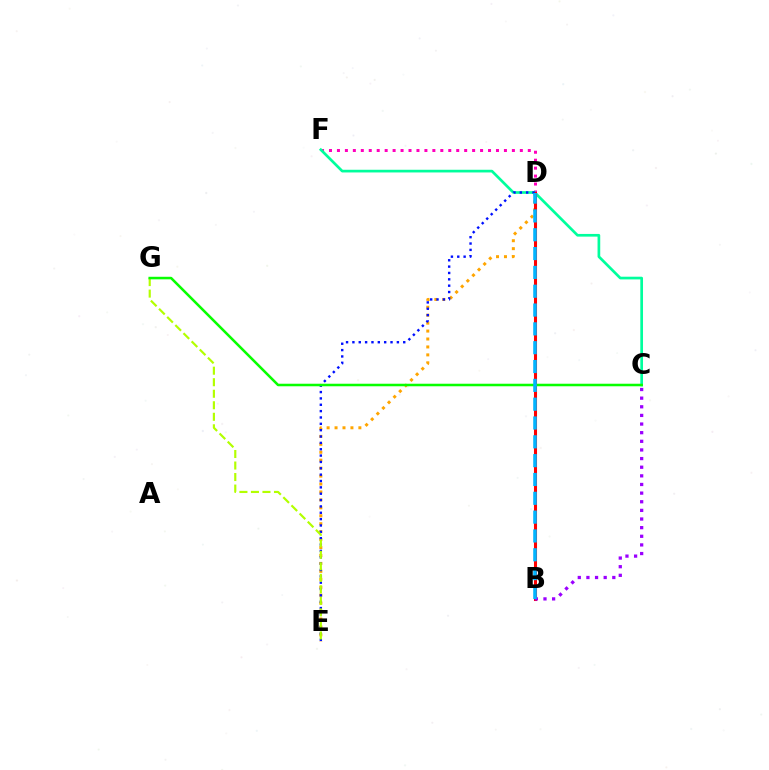{('D', 'F'): [{'color': '#ff00bd', 'line_style': 'dotted', 'thickness': 2.16}], ('C', 'F'): [{'color': '#00ff9d', 'line_style': 'solid', 'thickness': 1.94}], ('D', 'E'): [{'color': '#ffa500', 'line_style': 'dotted', 'thickness': 2.16}, {'color': '#0010ff', 'line_style': 'dotted', 'thickness': 1.73}], ('B', 'D'): [{'color': '#ff0000', 'line_style': 'solid', 'thickness': 2.2}, {'color': '#00b5ff', 'line_style': 'dashed', 'thickness': 2.56}], ('E', 'G'): [{'color': '#b3ff00', 'line_style': 'dashed', 'thickness': 1.57}], ('B', 'C'): [{'color': '#9b00ff', 'line_style': 'dotted', 'thickness': 2.35}], ('C', 'G'): [{'color': '#08ff00', 'line_style': 'solid', 'thickness': 1.83}]}